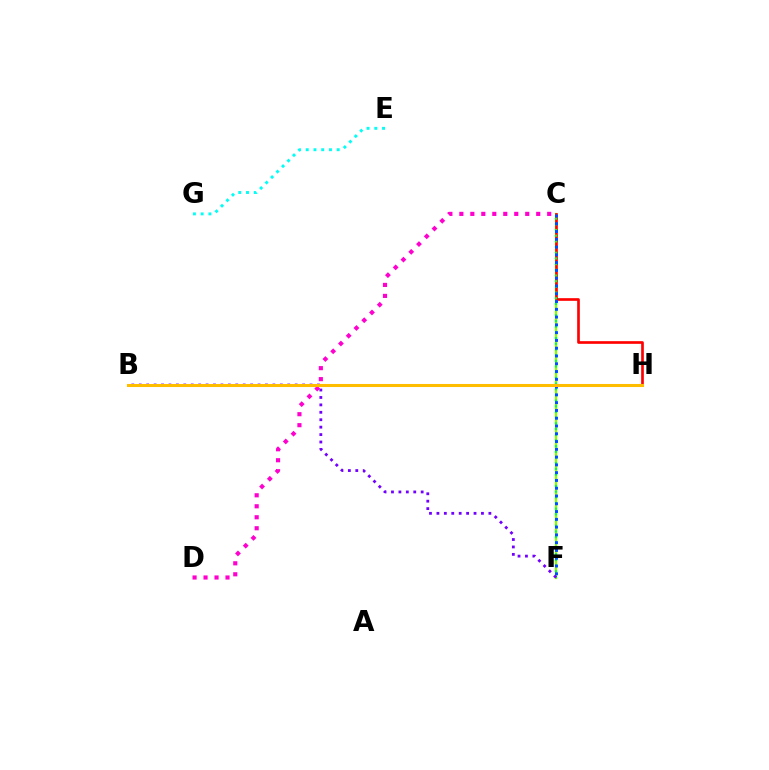{('C', 'F'): [{'color': '#84ff00', 'line_style': 'solid', 'thickness': 1.61}, {'color': '#00ff39', 'line_style': 'dotted', 'thickness': 1.55}, {'color': '#004bff', 'line_style': 'dotted', 'thickness': 2.11}], ('C', 'D'): [{'color': '#ff00cf', 'line_style': 'dotted', 'thickness': 2.98}], ('C', 'H'): [{'color': '#ff0000', 'line_style': 'solid', 'thickness': 1.91}], ('B', 'F'): [{'color': '#7200ff', 'line_style': 'dotted', 'thickness': 2.02}], ('E', 'G'): [{'color': '#00fff6', 'line_style': 'dotted', 'thickness': 2.1}], ('B', 'H'): [{'color': '#ffbd00', 'line_style': 'solid', 'thickness': 2.2}]}